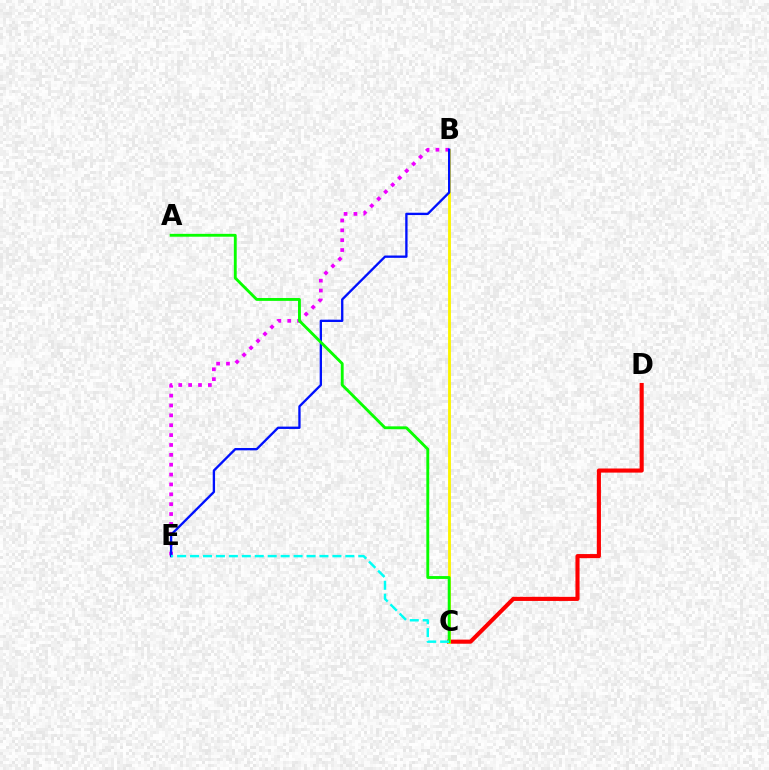{('C', 'D'): [{'color': '#ff0000', 'line_style': 'solid', 'thickness': 2.95}], ('B', 'E'): [{'color': '#ee00ff', 'line_style': 'dotted', 'thickness': 2.68}, {'color': '#0010ff', 'line_style': 'solid', 'thickness': 1.68}], ('B', 'C'): [{'color': '#fcf500', 'line_style': 'solid', 'thickness': 2.05}], ('A', 'C'): [{'color': '#08ff00', 'line_style': 'solid', 'thickness': 2.06}], ('C', 'E'): [{'color': '#00fff6', 'line_style': 'dashed', 'thickness': 1.76}]}